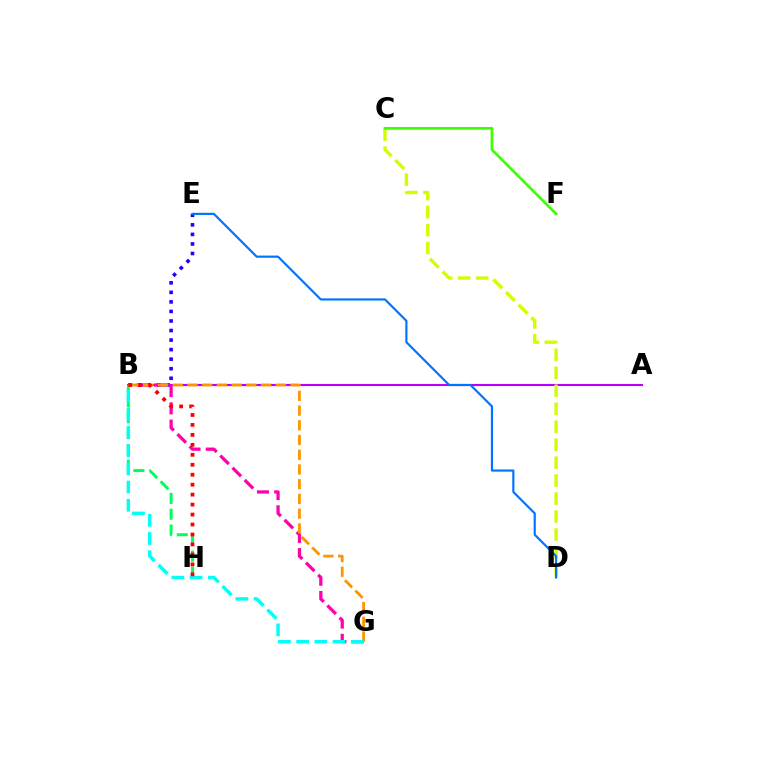{('B', 'E'): [{'color': '#2500ff', 'line_style': 'dotted', 'thickness': 2.59}], ('A', 'B'): [{'color': '#b900ff', 'line_style': 'solid', 'thickness': 1.51}], ('B', 'G'): [{'color': '#ff00ac', 'line_style': 'dashed', 'thickness': 2.34}, {'color': '#ff9400', 'line_style': 'dashed', 'thickness': 2.0}, {'color': '#00fff6', 'line_style': 'dashed', 'thickness': 2.47}], ('C', 'D'): [{'color': '#d1ff00', 'line_style': 'dashed', 'thickness': 2.44}], ('C', 'F'): [{'color': '#3dff00', 'line_style': 'solid', 'thickness': 1.93}], ('B', 'H'): [{'color': '#00ff5c', 'line_style': 'dashed', 'thickness': 2.15}, {'color': '#ff0000', 'line_style': 'dotted', 'thickness': 2.71}], ('D', 'E'): [{'color': '#0074ff', 'line_style': 'solid', 'thickness': 1.56}]}